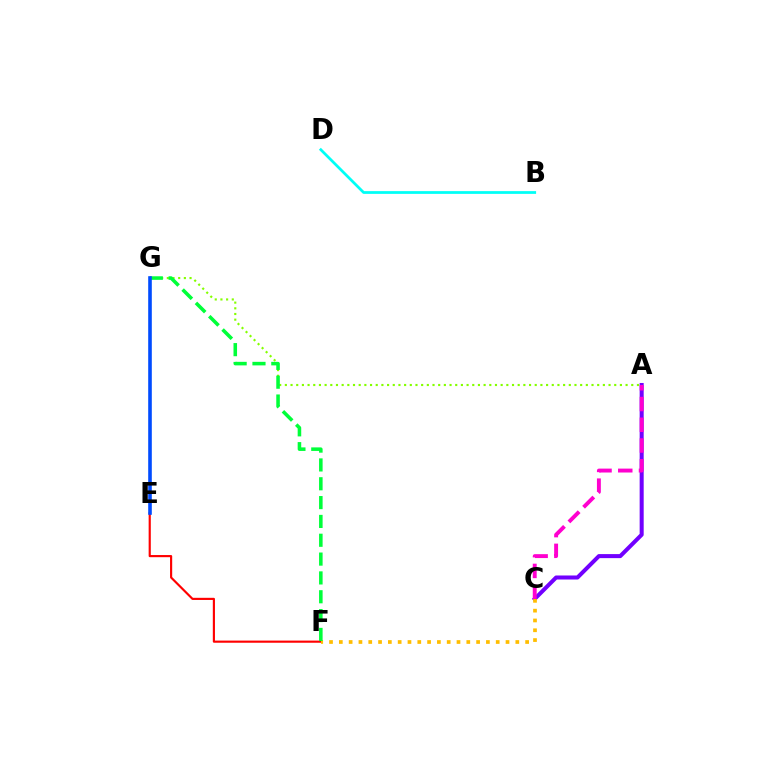{('A', 'C'): [{'color': '#7200ff', 'line_style': 'solid', 'thickness': 2.9}, {'color': '#ff00cf', 'line_style': 'dashed', 'thickness': 2.82}], ('B', 'D'): [{'color': '#00fff6', 'line_style': 'solid', 'thickness': 1.98}], ('E', 'F'): [{'color': '#ff0000', 'line_style': 'solid', 'thickness': 1.55}], ('A', 'G'): [{'color': '#84ff00', 'line_style': 'dotted', 'thickness': 1.54}], ('C', 'F'): [{'color': '#ffbd00', 'line_style': 'dotted', 'thickness': 2.66}], ('F', 'G'): [{'color': '#00ff39', 'line_style': 'dashed', 'thickness': 2.56}], ('E', 'G'): [{'color': '#004bff', 'line_style': 'solid', 'thickness': 2.6}]}